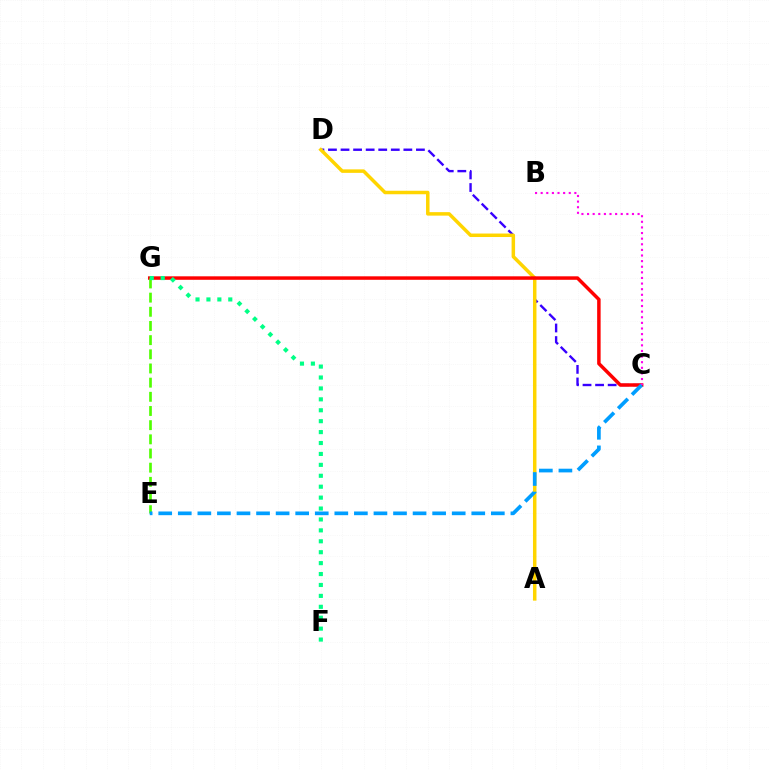{('C', 'D'): [{'color': '#3700ff', 'line_style': 'dashed', 'thickness': 1.71}], ('A', 'D'): [{'color': '#ffd500', 'line_style': 'solid', 'thickness': 2.51}], ('C', 'G'): [{'color': '#ff0000', 'line_style': 'solid', 'thickness': 2.51}], ('E', 'G'): [{'color': '#4fff00', 'line_style': 'dashed', 'thickness': 1.93}], ('F', 'G'): [{'color': '#00ff86', 'line_style': 'dotted', 'thickness': 2.97}], ('C', 'E'): [{'color': '#009eff', 'line_style': 'dashed', 'thickness': 2.66}], ('B', 'C'): [{'color': '#ff00ed', 'line_style': 'dotted', 'thickness': 1.53}]}